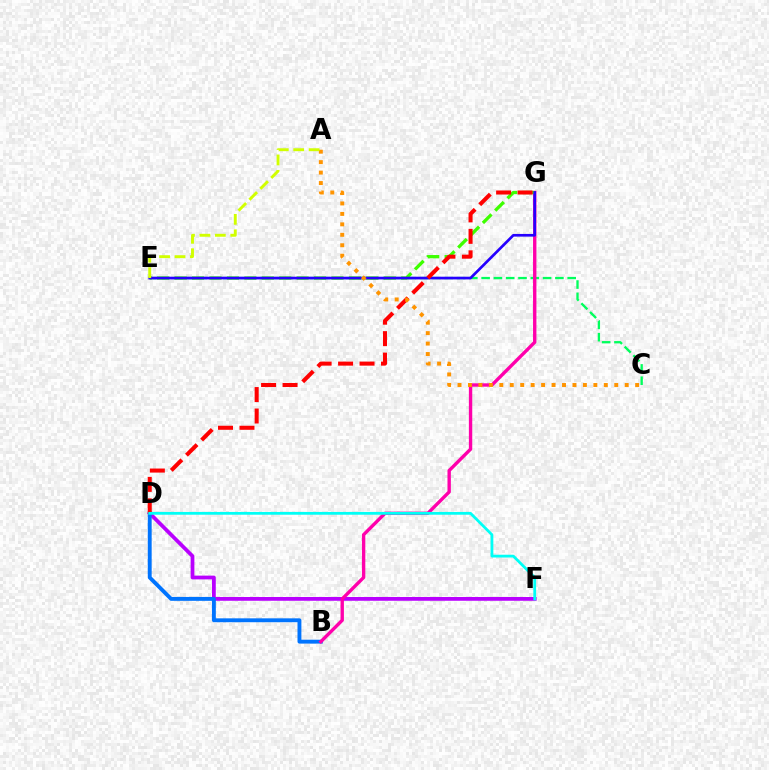{('C', 'E'): [{'color': '#00ff5c', 'line_style': 'dashed', 'thickness': 1.67}], ('D', 'F'): [{'color': '#b900ff', 'line_style': 'solid', 'thickness': 2.71}, {'color': '#00fff6', 'line_style': 'solid', 'thickness': 1.99}], ('B', 'D'): [{'color': '#0074ff', 'line_style': 'solid', 'thickness': 2.8}], ('B', 'G'): [{'color': '#ff00ac', 'line_style': 'solid', 'thickness': 2.43}], ('E', 'G'): [{'color': '#3dff00', 'line_style': 'dashed', 'thickness': 2.37}, {'color': '#2500ff', 'line_style': 'solid', 'thickness': 1.94}], ('D', 'G'): [{'color': '#ff0000', 'line_style': 'dashed', 'thickness': 2.92}], ('A', 'C'): [{'color': '#ff9400', 'line_style': 'dotted', 'thickness': 2.84}], ('A', 'E'): [{'color': '#d1ff00', 'line_style': 'dashed', 'thickness': 2.1}]}